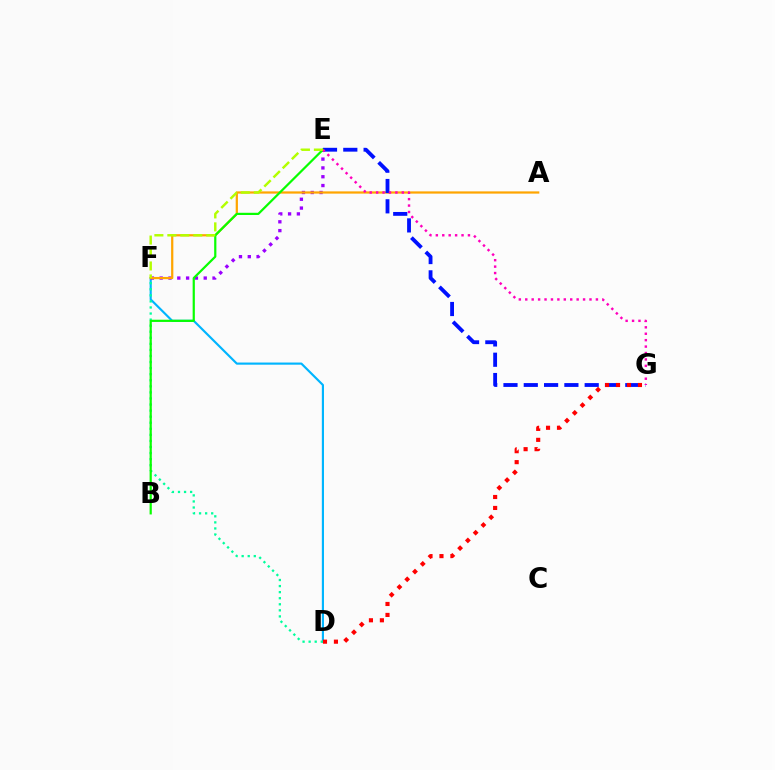{('D', 'F'): [{'color': '#00b5ff', 'line_style': 'solid', 'thickness': 1.55}, {'color': '#00ff9d', 'line_style': 'dotted', 'thickness': 1.65}], ('E', 'F'): [{'color': '#9b00ff', 'line_style': 'dotted', 'thickness': 2.39}, {'color': '#b3ff00', 'line_style': 'dashed', 'thickness': 1.76}], ('A', 'F'): [{'color': '#ffa500', 'line_style': 'solid', 'thickness': 1.61}], ('E', 'G'): [{'color': '#0010ff', 'line_style': 'dashed', 'thickness': 2.76}, {'color': '#ff00bd', 'line_style': 'dotted', 'thickness': 1.74}], ('B', 'E'): [{'color': '#08ff00', 'line_style': 'solid', 'thickness': 1.59}], ('D', 'G'): [{'color': '#ff0000', 'line_style': 'dotted', 'thickness': 2.98}]}